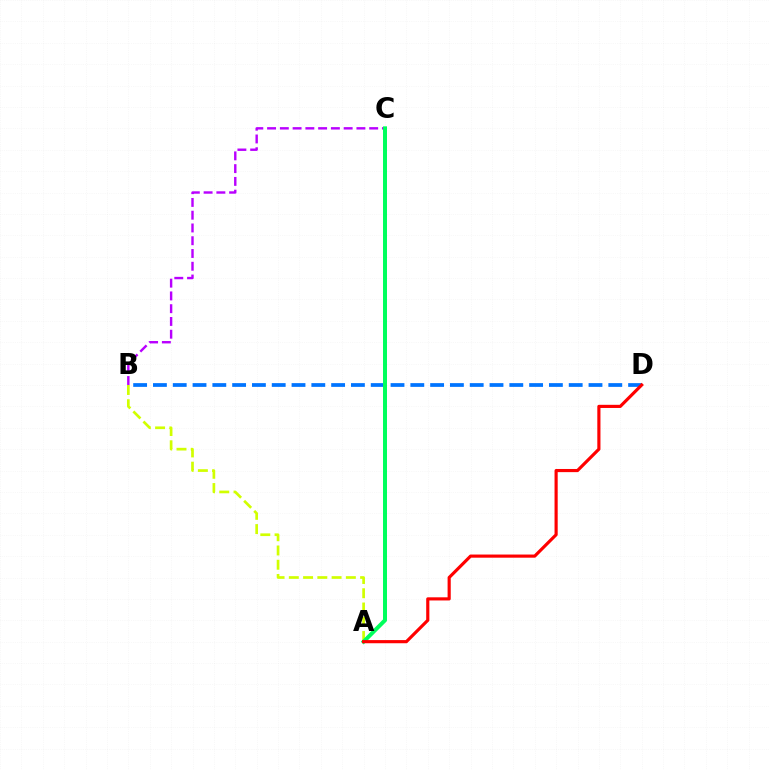{('A', 'B'): [{'color': '#d1ff00', 'line_style': 'dashed', 'thickness': 1.94}], ('B', 'D'): [{'color': '#0074ff', 'line_style': 'dashed', 'thickness': 2.69}], ('B', 'C'): [{'color': '#b900ff', 'line_style': 'dashed', 'thickness': 1.73}], ('A', 'C'): [{'color': '#00ff5c', 'line_style': 'solid', 'thickness': 2.87}], ('A', 'D'): [{'color': '#ff0000', 'line_style': 'solid', 'thickness': 2.27}]}